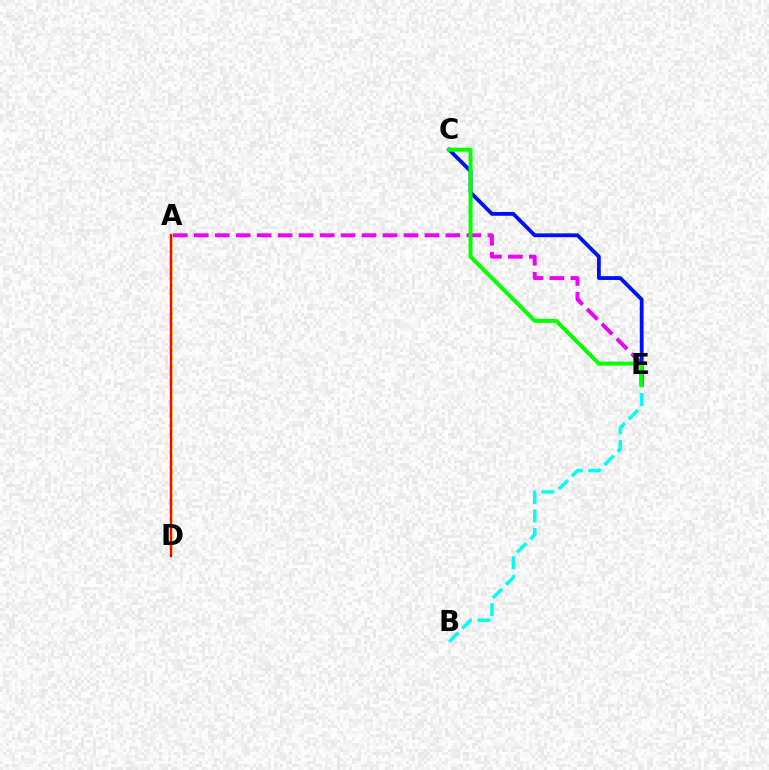{('A', 'E'): [{'color': '#ee00ff', 'line_style': 'dashed', 'thickness': 2.85}], ('A', 'D'): [{'color': '#fcf500', 'line_style': 'dotted', 'thickness': 2.2}, {'color': '#ff0000', 'line_style': 'solid', 'thickness': 1.71}], ('C', 'E'): [{'color': '#0010ff', 'line_style': 'solid', 'thickness': 2.74}, {'color': '#08ff00', 'line_style': 'solid', 'thickness': 2.88}], ('B', 'E'): [{'color': '#00fff6', 'line_style': 'dashed', 'thickness': 2.52}]}